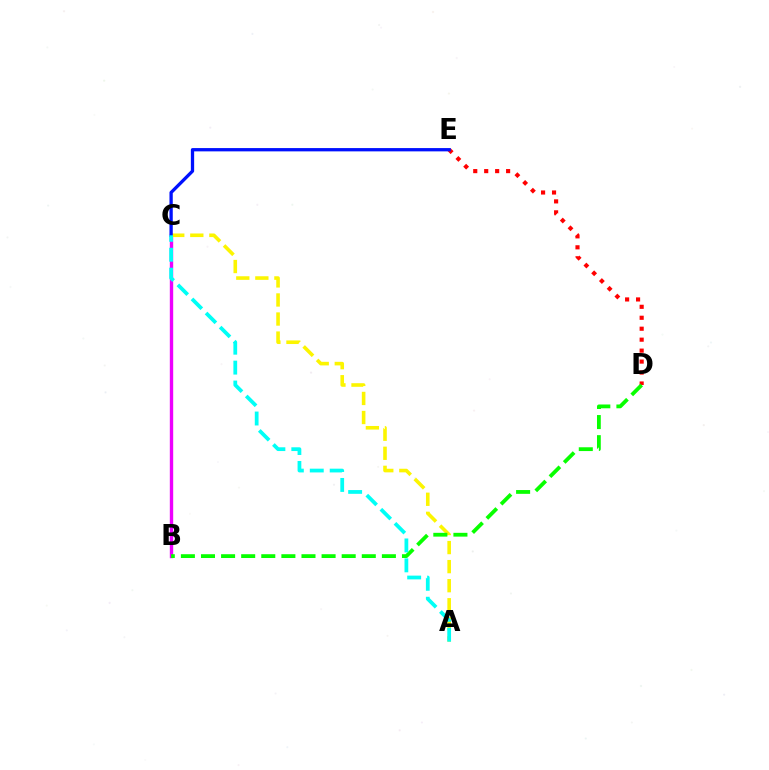{('B', 'C'): [{'color': '#ee00ff', 'line_style': 'solid', 'thickness': 2.43}], ('A', 'C'): [{'color': '#fcf500', 'line_style': 'dashed', 'thickness': 2.59}, {'color': '#00fff6', 'line_style': 'dashed', 'thickness': 2.71}], ('D', 'E'): [{'color': '#ff0000', 'line_style': 'dotted', 'thickness': 2.98}], ('C', 'E'): [{'color': '#0010ff', 'line_style': 'solid', 'thickness': 2.37}], ('B', 'D'): [{'color': '#08ff00', 'line_style': 'dashed', 'thickness': 2.73}]}